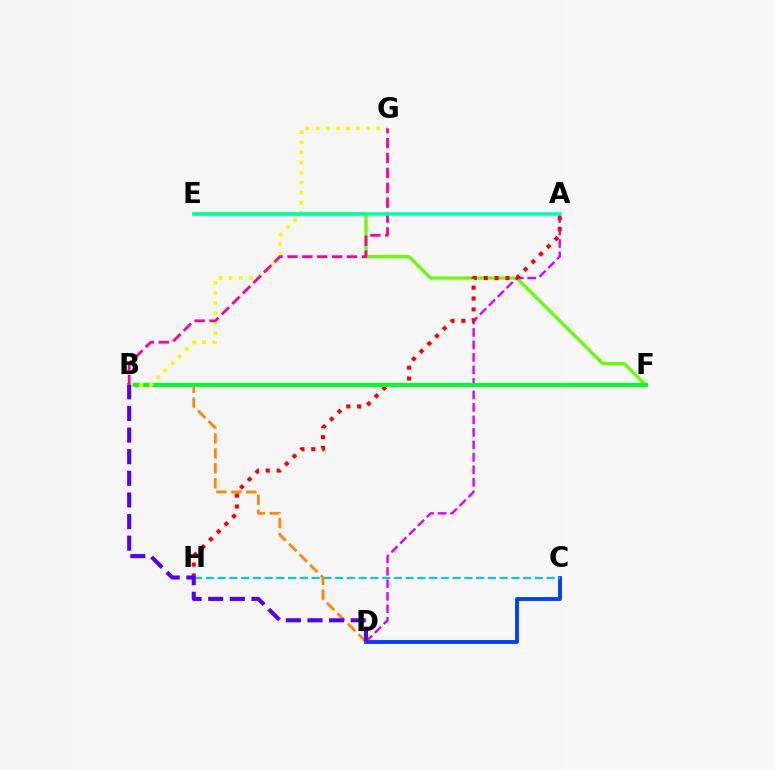{('C', 'D'): [{'color': '#003fff', 'line_style': 'solid', 'thickness': 2.77}], ('C', 'H'): [{'color': '#00c7ff', 'line_style': 'dashed', 'thickness': 1.6}], ('E', 'F'): [{'color': '#66ff00', 'line_style': 'solid', 'thickness': 2.35}], ('A', 'D'): [{'color': '#d600ff', 'line_style': 'dashed', 'thickness': 1.7}], ('B', 'D'): [{'color': '#ff8800', 'line_style': 'dashed', 'thickness': 2.03}, {'color': '#4f00ff', 'line_style': 'dashed', 'thickness': 2.94}], ('A', 'H'): [{'color': '#ff0000', 'line_style': 'dotted', 'thickness': 2.95}], ('B', 'F'): [{'color': '#00ff27', 'line_style': 'solid', 'thickness': 2.94}], ('B', 'G'): [{'color': '#eeff00', 'line_style': 'dotted', 'thickness': 2.74}, {'color': '#ff00a0', 'line_style': 'dashed', 'thickness': 2.02}], ('A', 'E'): [{'color': '#00ffaf', 'line_style': 'solid', 'thickness': 2.55}]}